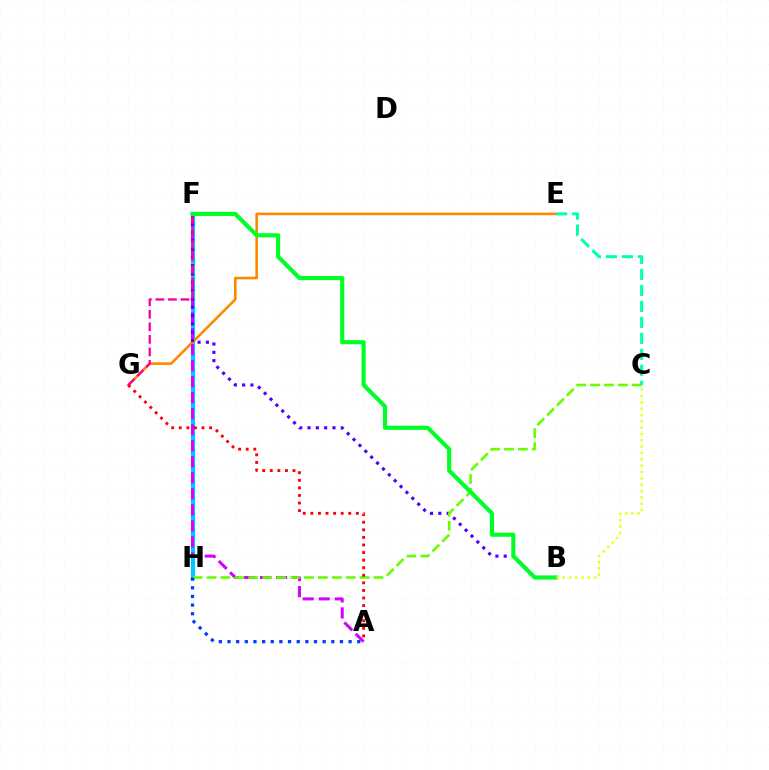{('F', 'H'): [{'color': '#00c7ff', 'line_style': 'solid', 'thickness': 3.0}], ('E', 'G'): [{'color': '#ff8800', 'line_style': 'solid', 'thickness': 1.87}], ('A', 'F'): [{'color': '#d600ff', 'line_style': 'dashed', 'thickness': 2.18}], ('B', 'F'): [{'color': '#4f00ff', 'line_style': 'dotted', 'thickness': 2.26}, {'color': '#00ff27', 'line_style': 'solid', 'thickness': 2.97}], ('C', 'H'): [{'color': '#66ff00', 'line_style': 'dashed', 'thickness': 1.89}], ('F', 'G'): [{'color': '#ff00a0', 'line_style': 'dashed', 'thickness': 1.7}], ('A', 'H'): [{'color': '#003fff', 'line_style': 'dotted', 'thickness': 2.35}], ('B', 'C'): [{'color': '#eeff00', 'line_style': 'dotted', 'thickness': 1.72}], ('A', 'G'): [{'color': '#ff0000', 'line_style': 'dotted', 'thickness': 2.06}], ('C', 'E'): [{'color': '#00ffaf', 'line_style': 'dashed', 'thickness': 2.17}]}